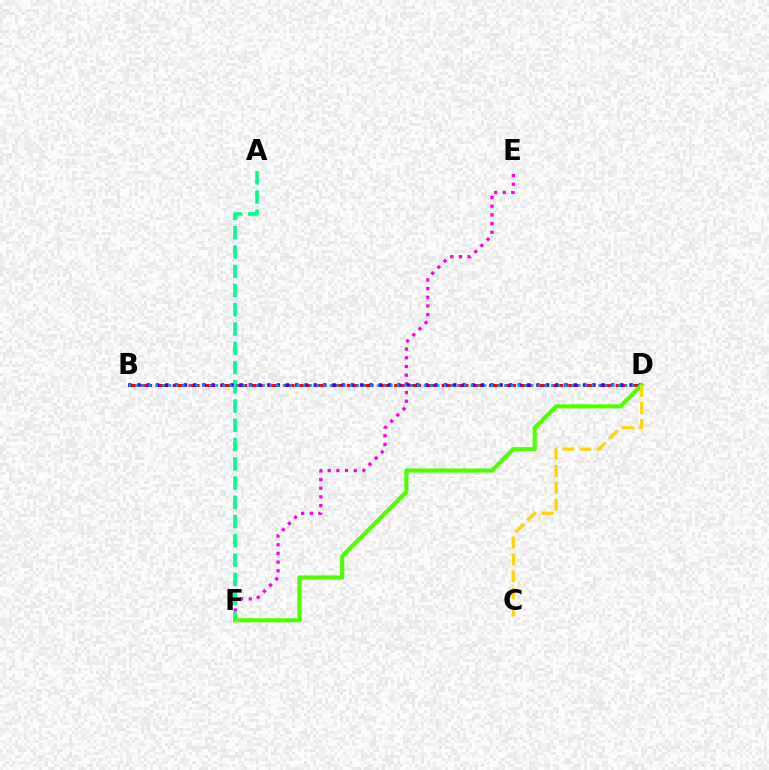{('B', 'D'): [{'color': '#ff0000', 'line_style': 'dashed', 'thickness': 2.15}, {'color': '#3700ff', 'line_style': 'dotted', 'thickness': 2.52}, {'color': '#009eff', 'line_style': 'dotted', 'thickness': 1.82}], ('E', 'F'): [{'color': '#ff00ed', 'line_style': 'dotted', 'thickness': 2.36}], ('A', 'F'): [{'color': '#00ff86', 'line_style': 'dashed', 'thickness': 2.62}], ('D', 'F'): [{'color': '#4fff00', 'line_style': 'solid', 'thickness': 2.97}], ('C', 'D'): [{'color': '#ffd500', 'line_style': 'dashed', 'thickness': 2.31}]}